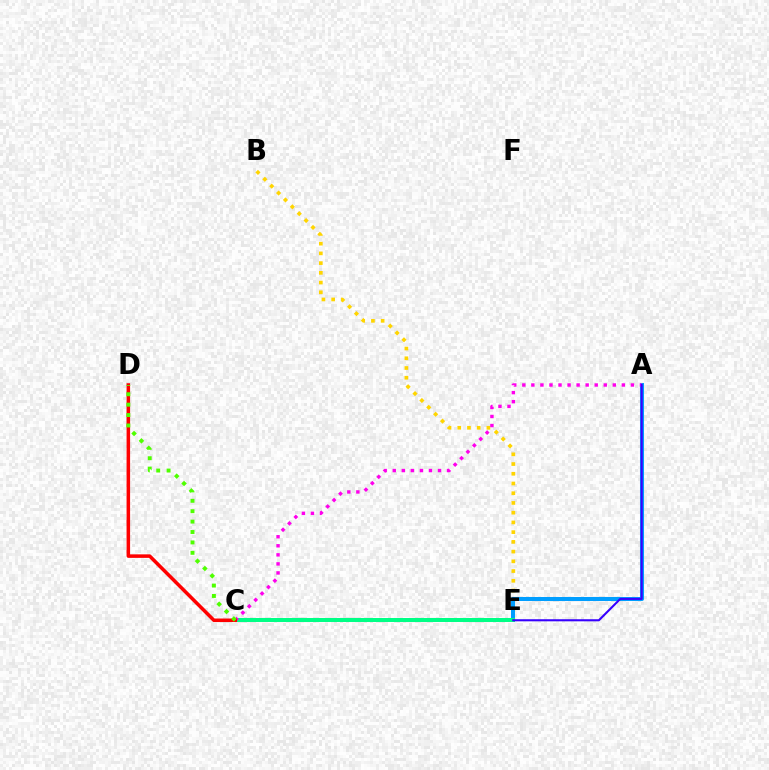{('B', 'E'): [{'color': '#ffd500', 'line_style': 'dotted', 'thickness': 2.64}], ('A', 'E'): [{'color': '#009eff', 'line_style': 'solid', 'thickness': 2.9}, {'color': '#3700ff', 'line_style': 'solid', 'thickness': 1.5}], ('C', 'E'): [{'color': '#00ff86', 'line_style': 'solid', 'thickness': 2.88}], ('A', 'C'): [{'color': '#ff00ed', 'line_style': 'dotted', 'thickness': 2.46}], ('C', 'D'): [{'color': '#ff0000', 'line_style': 'solid', 'thickness': 2.54}, {'color': '#4fff00', 'line_style': 'dotted', 'thickness': 2.83}]}